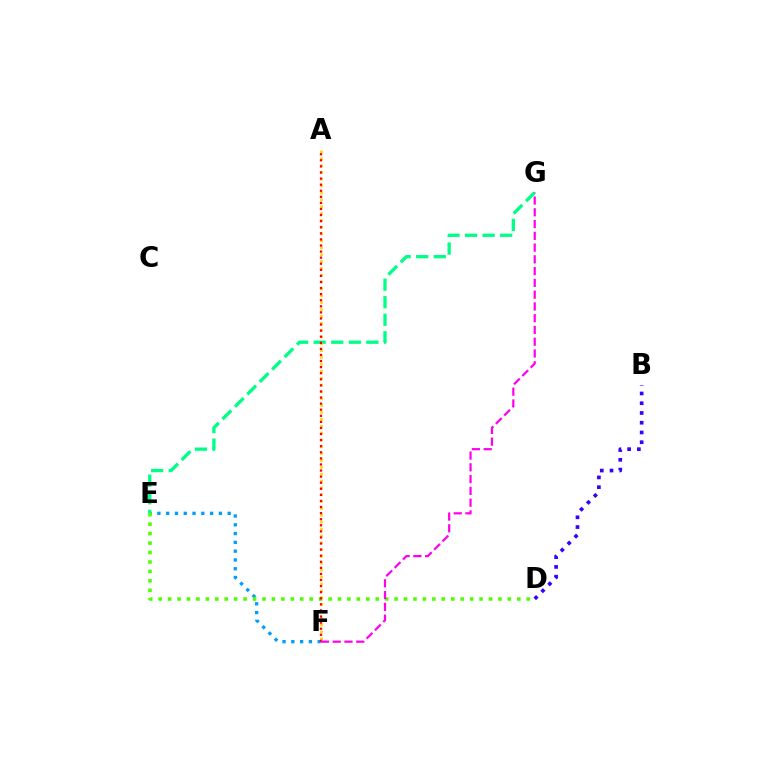{('E', 'F'): [{'color': '#009eff', 'line_style': 'dotted', 'thickness': 2.39}], ('E', 'G'): [{'color': '#00ff86', 'line_style': 'dashed', 'thickness': 2.38}], ('D', 'E'): [{'color': '#4fff00', 'line_style': 'dotted', 'thickness': 2.56}], ('A', 'F'): [{'color': '#ffd500', 'line_style': 'dotted', 'thickness': 1.86}, {'color': '#ff0000', 'line_style': 'dotted', 'thickness': 1.65}], ('B', 'D'): [{'color': '#3700ff', 'line_style': 'dotted', 'thickness': 2.65}], ('F', 'G'): [{'color': '#ff00ed', 'line_style': 'dashed', 'thickness': 1.6}]}